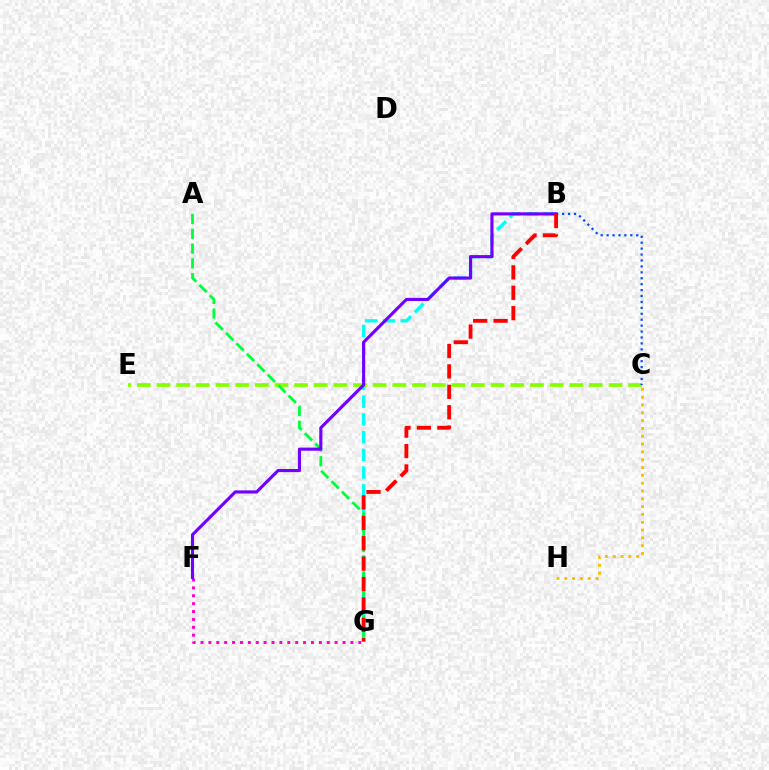{('B', 'G'): [{'color': '#00fff6', 'line_style': 'dashed', 'thickness': 2.41}, {'color': '#ff0000', 'line_style': 'dashed', 'thickness': 2.77}], ('C', 'E'): [{'color': '#84ff00', 'line_style': 'dashed', 'thickness': 2.67}], ('A', 'G'): [{'color': '#00ff39', 'line_style': 'dashed', 'thickness': 2.01}], ('F', 'G'): [{'color': '#ff00cf', 'line_style': 'dotted', 'thickness': 2.14}], ('B', 'C'): [{'color': '#004bff', 'line_style': 'dotted', 'thickness': 1.61}], ('B', 'F'): [{'color': '#7200ff', 'line_style': 'solid', 'thickness': 2.24}], ('C', 'H'): [{'color': '#ffbd00', 'line_style': 'dotted', 'thickness': 2.12}]}